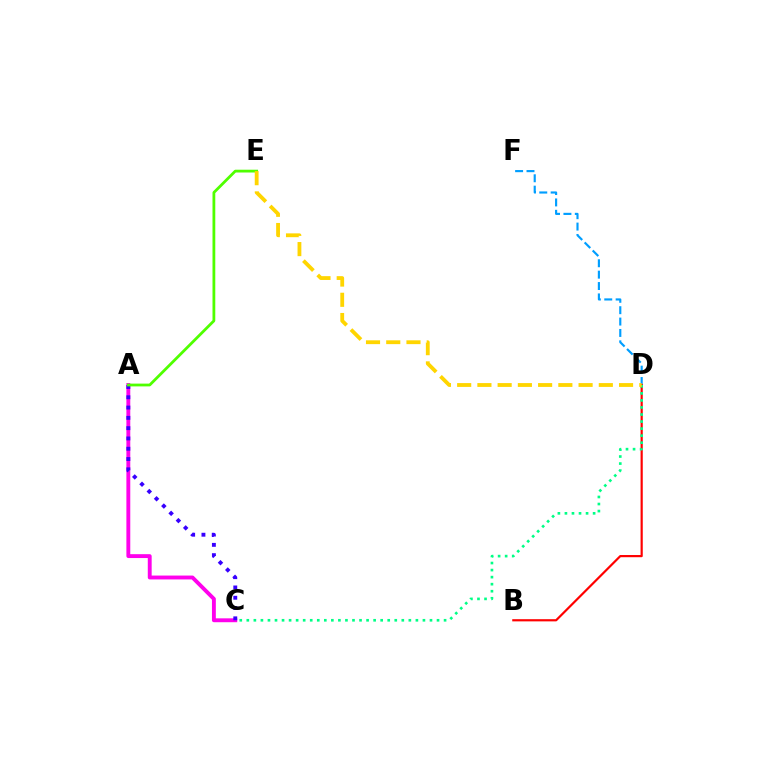{('A', 'C'): [{'color': '#ff00ed', 'line_style': 'solid', 'thickness': 2.79}, {'color': '#3700ff', 'line_style': 'dotted', 'thickness': 2.8}], ('D', 'F'): [{'color': '#009eff', 'line_style': 'dashed', 'thickness': 1.55}], ('B', 'D'): [{'color': '#ff0000', 'line_style': 'solid', 'thickness': 1.58}], ('C', 'D'): [{'color': '#00ff86', 'line_style': 'dotted', 'thickness': 1.91}], ('A', 'E'): [{'color': '#4fff00', 'line_style': 'solid', 'thickness': 2.0}], ('D', 'E'): [{'color': '#ffd500', 'line_style': 'dashed', 'thickness': 2.75}]}